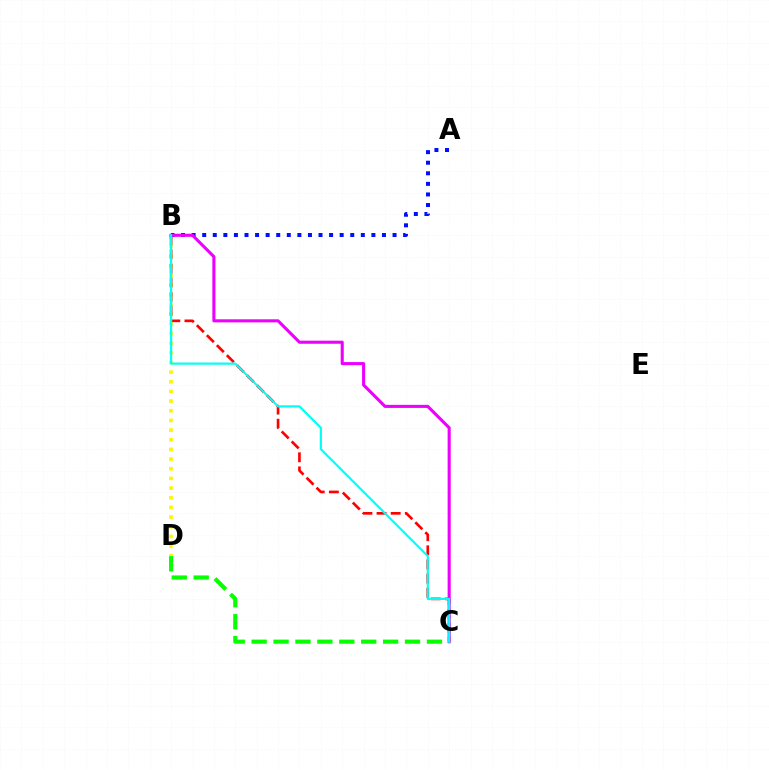{('B', 'D'): [{'color': '#fcf500', 'line_style': 'dotted', 'thickness': 2.63}], ('B', 'C'): [{'color': '#ff0000', 'line_style': 'dashed', 'thickness': 1.92}, {'color': '#ee00ff', 'line_style': 'solid', 'thickness': 2.22}, {'color': '#00fff6', 'line_style': 'solid', 'thickness': 1.57}], ('A', 'B'): [{'color': '#0010ff', 'line_style': 'dotted', 'thickness': 2.87}], ('C', 'D'): [{'color': '#08ff00', 'line_style': 'dashed', 'thickness': 2.98}]}